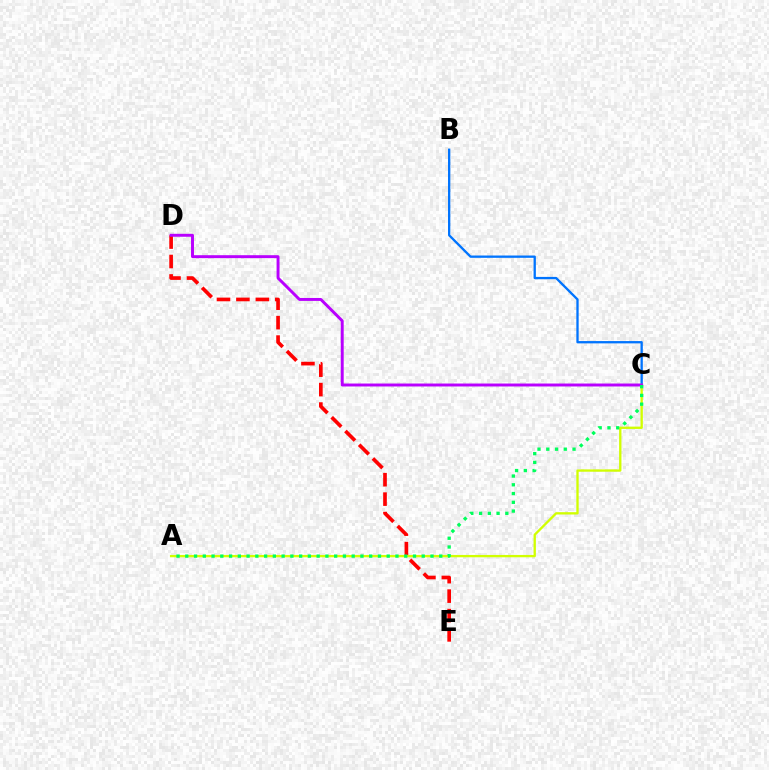{('D', 'E'): [{'color': '#ff0000', 'line_style': 'dashed', 'thickness': 2.64}], ('B', 'C'): [{'color': '#0074ff', 'line_style': 'solid', 'thickness': 1.66}], ('A', 'C'): [{'color': '#d1ff00', 'line_style': 'solid', 'thickness': 1.67}, {'color': '#00ff5c', 'line_style': 'dotted', 'thickness': 2.38}], ('C', 'D'): [{'color': '#b900ff', 'line_style': 'solid', 'thickness': 2.12}]}